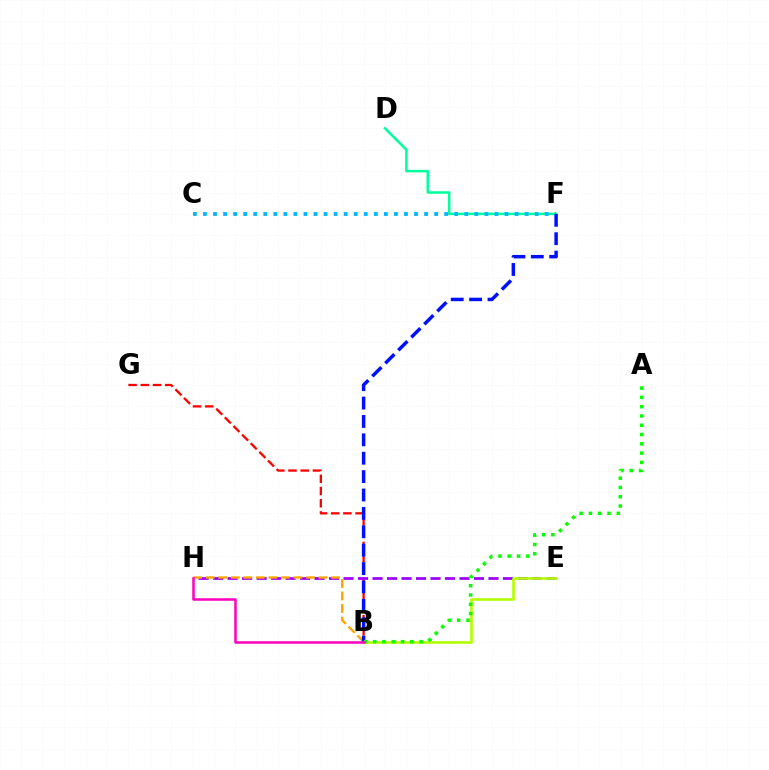{('D', 'F'): [{'color': '#00ff9d', 'line_style': 'solid', 'thickness': 1.82}], ('B', 'G'): [{'color': '#ff0000', 'line_style': 'dashed', 'thickness': 1.66}], ('E', 'H'): [{'color': '#9b00ff', 'line_style': 'dashed', 'thickness': 1.97}], ('B', 'E'): [{'color': '#b3ff00', 'line_style': 'solid', 'thickness': 1.9}], ('C', 'F'): [{'color': '#00b5ff', 'line_style': 'dotted', 'thickness': 2.73}], ('B', 'H'): [{'color': '#ffa500', 'line_style': 'dashed', 'thickness': 1.7}, {'color': '#ff00bd', 'line_style': 'solid', 'thickness': 1.81}], ('B', 'F'): [{'color': '#0010ff', 'line_style': 'dashed', 'thickness': 2.5}], ('A', 'B'): [{'color': '#08ff00', 'line_style': 'dotted', 'thickness': 2.52}]}